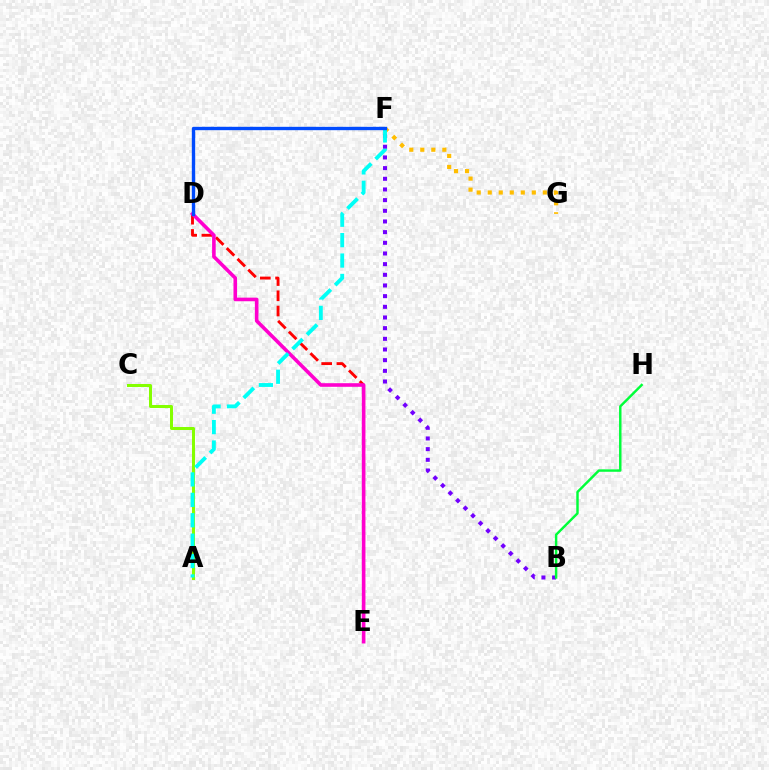{('B', 'F'): [{'color': '#7200ff', 'line_style': 'dotted', 'thickness': 2.9}], ('F', 'G'): [{'color': '#ffbd00', 'line_style': 'dotted', 'thickness': 2.99}], ('A', 'C'): [{'color': '#84ff00', 'line_style': 'solid', 'thickness': 2.17}], ('B', 'H'): [{'color': '#00ff39', 'line_style': 'solid', 'thickness': 1.76}], ('D', 'E'): [{'color': '#ff0000', 'line_style': 'dashed', 'thickness': 2.07}, {'color': '#ff00cf', 'line_style': 'solid', 'thickness': 2.59}], ('A', 'F'): [{'color': '#00fff6', 'line_style': 'dashed', 'thickness': 2.77}], ('D', 'F'): [{'color': '#004bff', 'line_style': 'solid', 'thickness': 2.42}]}